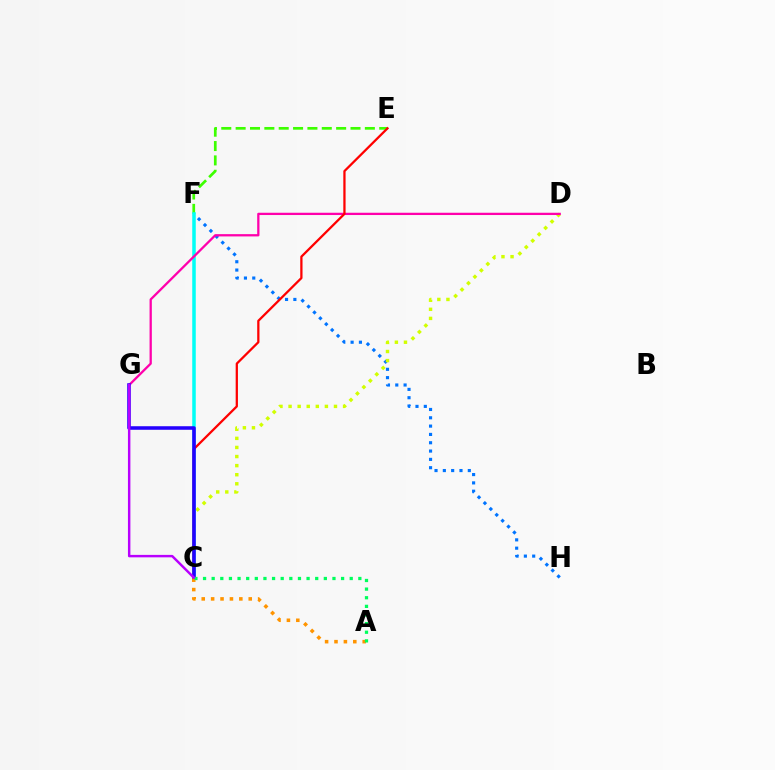{('F', 'H'): [{'color': '#0074ff', 'line_style': 'dotted', 'thickness': 2.26}], ('E', 'F'): [{'color': '#3dff00', 'line_style': 'dashed', 'thickness': 1.95}], ('C', 'D'): [{'color': '#d1ff00', 'line_style': 'dotted', 'thickness': 2.47}], ('C', 'F'): [{'color': '#00fff6', 'line_style': 'solid', 'thickness': 2.54}], ('D', 'G'): [{'color': '#ff00ac', 'line_style': 'solid', 'thickness': 1.64}], ('C', 'E'): [{'color': '#ff0000', 'line_style': 'solid', 'thickness': 1.63}], ('C', 'G'): [{'color': '#2500ff', 'line_style': 'solid', 'thickness': 2.55}, {'color': '#b900ff', 'line_style': 'solid', 'thickness': 1.77}], ('A', 'C'): [{'color': '#ff9400', 'line_style': 'dotted', 'thickness': 2.55}, {'color': '#00ff5c', 'line_style': 'dotted', 'thickness': 2.34}]}